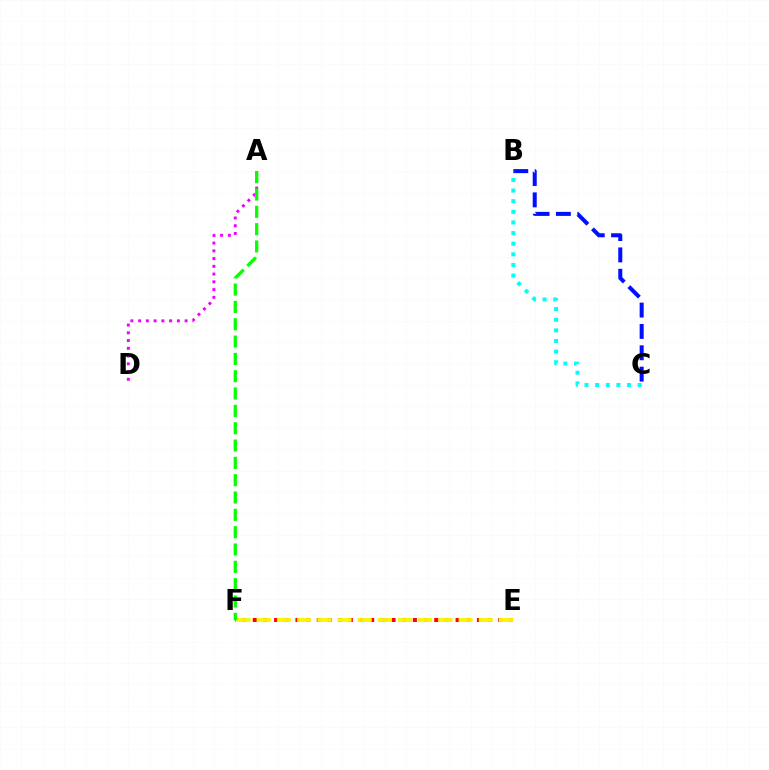{('B', 'C'): [{'color': '#0010ff', 'line_style': 'dashed', 'thickness': 2.9}, {'color': '#00fff6', 'line_style': 'dotted', 'thickness': 2.89}], ('A', 'D'): [{'color': '#ee00ff', 'line_style': 'dotted', 'thickness': 2.11}], ('E', 'F'): [{'color': '#ff0000', 'line_style': 'dotted', 'thickness': 2.9}, {'color': '#fcf500', 'line_style': 'dashed', 'thickness': 2.74}], ('A', 'F'): [{'color': '#08ff00', 'line_style': 'dashed', 'thickness': 2.35}]}